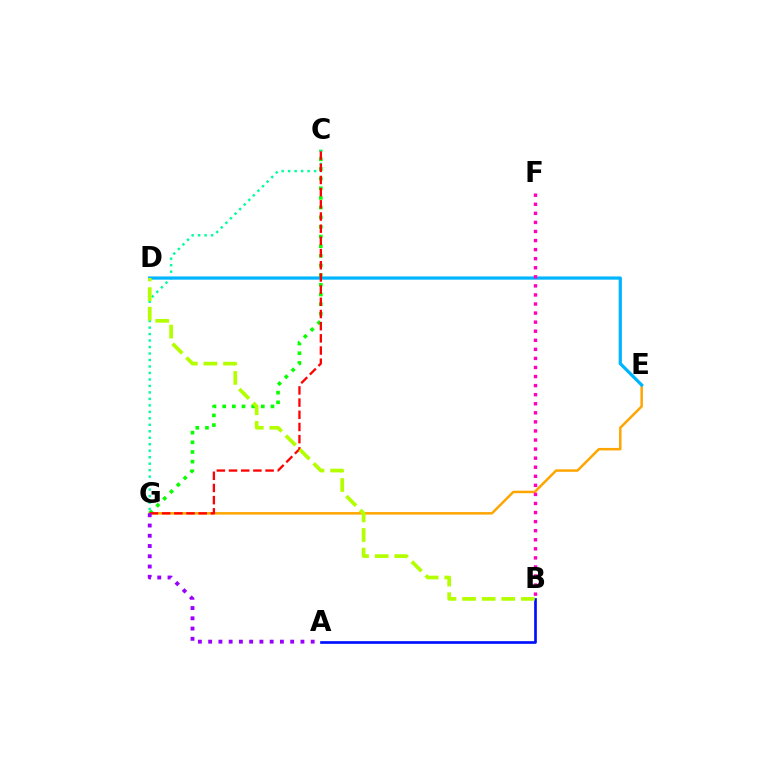{('A', 'B'): [{'color': '#0010ff', 'line_style': 'solid', 'thickness': 1.94}], ('E', 'G'): [{'color': '#ffa500', 'line_style': 'solid', 'thickness': 1.79}], ('C', 'G'): [{'color': '#08ff00', 'line_style': 'dotted', 'thickness': 2.62}, {'color': '#00ff9d', 'line_style': 'dotted', 'thickness': 1.76}, {'color': '#ff0000', 'line_style': 'dashed', 'thickness': 1.66}], ('D', 'E'): [{'color': '#00b5ff', 'line_style': 'solid', 'thickness': 2.32}], ('A', 'G'): [{'color': '#9b00ff', 'line_style': 'dotted', 'thickness': 2.79}], ('B', 'F'): [{'color': '#ff00bd', 'line_style': 'dotted', 'thickness': 2.46}], ('B', 'D'): [{'color': '#b3ff00', 'line_style': 'dashed', 'thickness': 2.66}]}